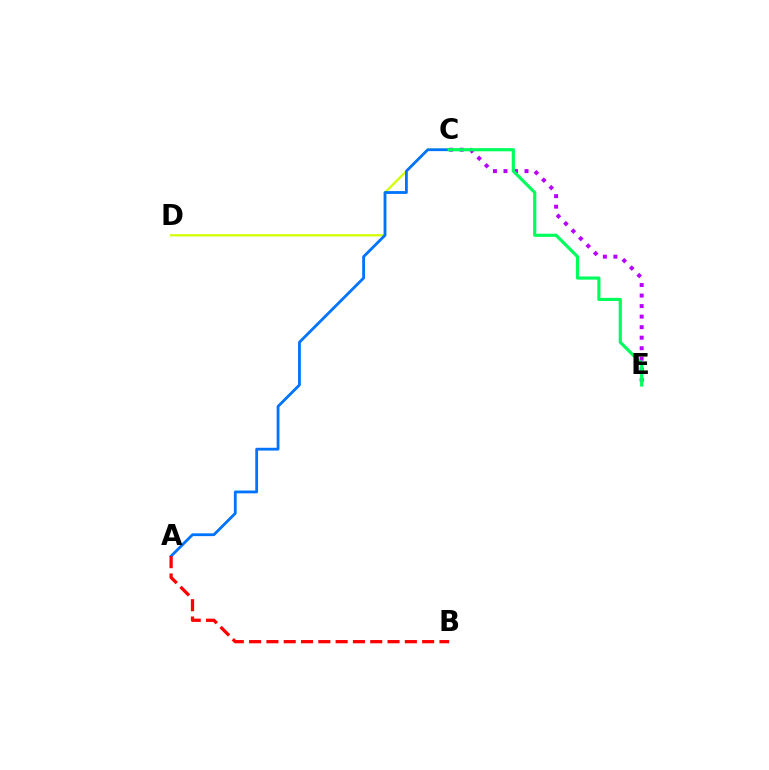{('C', 'D'): [{'color': '#d1ff00', 'line_style': 'solid', 'thickness': 1.63}], ('C', 'E'): [{'color': '#b900ff', 'line_style': 'dotted', 'thickness': 2.86}, {'color': '#00ff5c', 'line_style': 'solid', 'thickness': 2.28}], ('A', 'C'): [{'color': '#0074ff', 'line_style': 'solid', 'thickness': 2.02}], ('A', 'B'): [{'color': '#ff0000', 'line_style': 'dashed', 'thickness': 2.35}]}